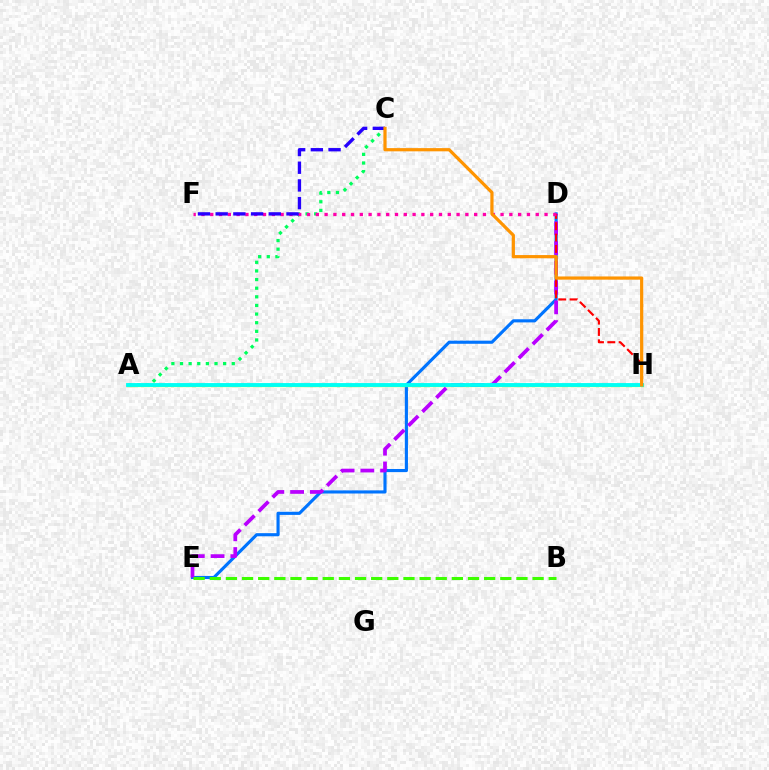{('D', 'E'): [{'color': '#0074ff', 'line_style': 'solid', 'thickness': 2.25}, {'color': '#b900ff', 'line_style': 'dashed', 'thickness': 2.69}], ('A', 'C'): [{'color': '#00ff5c', 'line_style': 'dotted', 'thickness': 2.34}], ('A', 'H'): [{'color': '#d1ff00', 'line_style': 'solid', 'thickness': 2.33}, {'color': '#00fff6', 'line_style': 'solid', 'thickness': 2.77}], ('D', 'H'): [{'color': '#ff0000', 'line_style': 'dashed', 'thickness': 1.54}], ('D', 'F'): [{'color': '#ff00ac', 'line_style': 'dotted', 'thickness': 2.39}], ('C', 'F'): [{'color': '#2500ff', 'line_style': 'dashed', 'thickness': 2.41}], ('C', 'H'): [{'color': '#ff9400', 'line_style': 'solid', 'thickness': 2.31}], ('B', 'E'): [{'color': '#3dff00', 'line_style': 'dashed', 'thickness': 2.19}]}